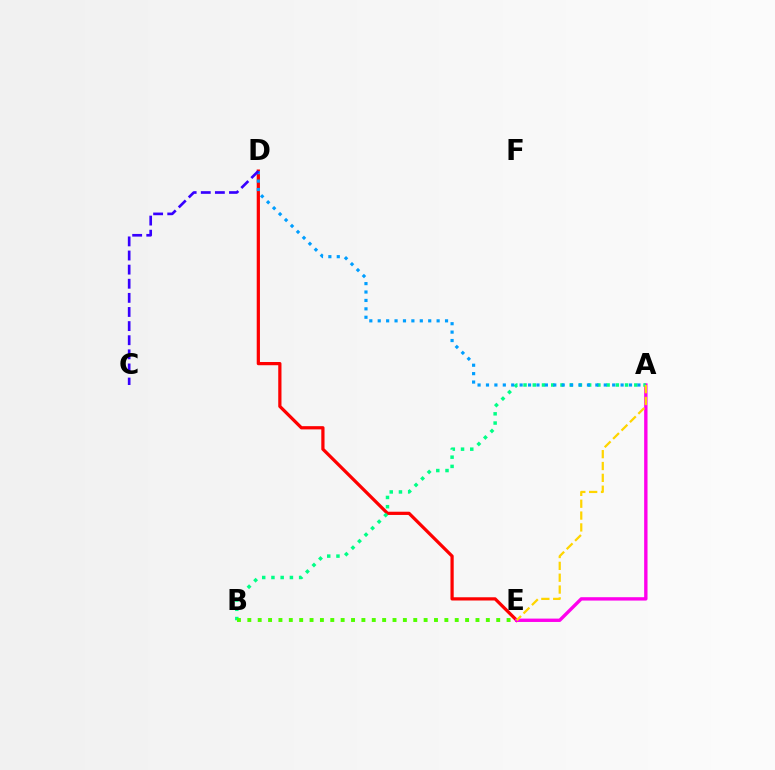{('D', 'E'): [{'color': '#ff0000', 'line_style': 'solid', 'thickness': 2.33}], ('A', 'E'): [{'color': '#ff00ed', 'line_style': 'solid', 'thickness': 2.42}, {'color': '#ffd500', 'line_style': 'dashed', 'thickness': 1.61}], ('A', 'B'): [{'color': '#00ff86', 'line_style': 'dotted', 'thickness': 2.51}], ('A', 'D'): [{'color': '#009eff', 'line_style': 'dotted', 'thickness': 2.29}], ('C', 'D'): [{'color': '#3700ff', 'line_style': 'dashed', 'thickness': 1.92}], ('B', 'E'): [{'color': '#4fff00', 'line_style': 'dotted', 'thickness': 2.82}]}